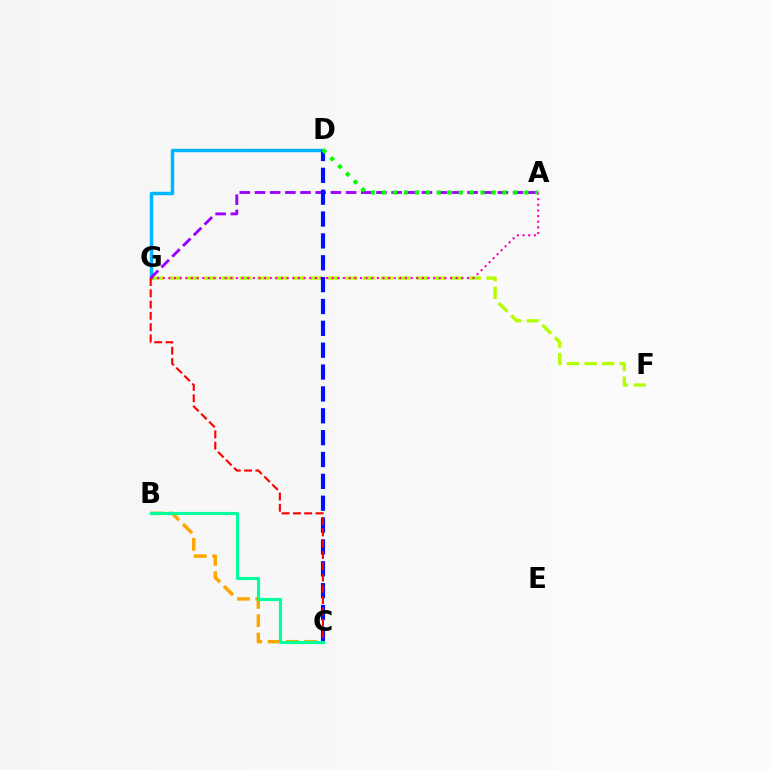{('D', 'G'): [{'color': '#00b5ff', 'line_style': 'solid', 'thickness': 2.48}], ('F', 'G'): [{'color': '#b3ff00', 'line_style': 'dashed', 'thickness': 2.39}], ('B', 'C'): [{'color': '#ffa500', 'line_style': 'dashed', 'thickness': 2.49}, {'color': '#00ff9d', 'line_style': 'solid', 'thickness': 2.26}], ('A', 'G'): [{'color': '#ff00bd', 'line_style': 'dotted', 'thickness': 1.53}, {'color': '#9b00ff', 'line_style': 'dashed', 'thickness': 2.06}], ('C', 'D'): [{'color': '#0010ff', 'line_style': 'dashed', 'thickness': 2.97}], ('A', 'D'): [{'color': '#08ff00', 'line_style': 'dotted', 'thickness': 2.97}], ('C', 'G'): [{'color': '#ff0000', 'line_style': 'dashed', 'thickness': 1.53}]}